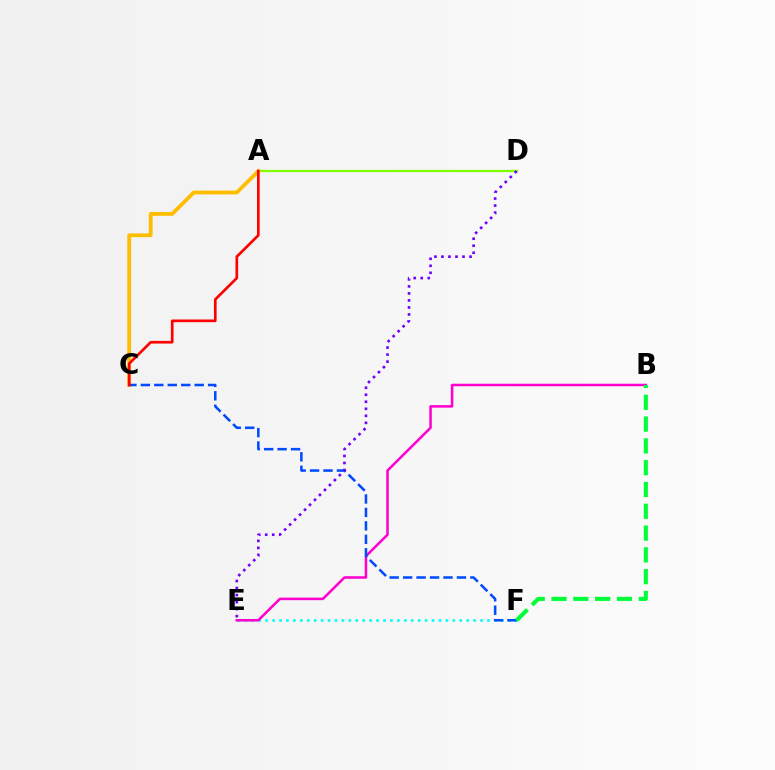{('A', 'D'): [{'color': '#84ff00', 'line_style': 'solid', 'thickness': 1.63}], ('E', 'F'): [{'color': '#00fff6', 'line_style': 'dotted', 'thickness': 1.88}], ('B', 'E'): [{'color': '#ff00cf', 'line_style': 'solid', 'thickness': 1.82}], ('A', 'C'): [{'color': '#ffbd00', 'line_style': 'solid', 'thickness': 2.74}, {'color': '#ff0000', 'line_style': 'solid', 'thickness': 1.92}], ('C', 'F'): [{'color': '#004bff', 'line_style': 'dashed', 'thickness': 1.83}], ('B', 'F'): [{'color': '#00ff39', 'line_style': 'dashed', 'thickness': 2.96}], ('D', 'E'): [{'color': '#7200ff', 'line_style': 'dotted', 'thickness': 1.91}]}